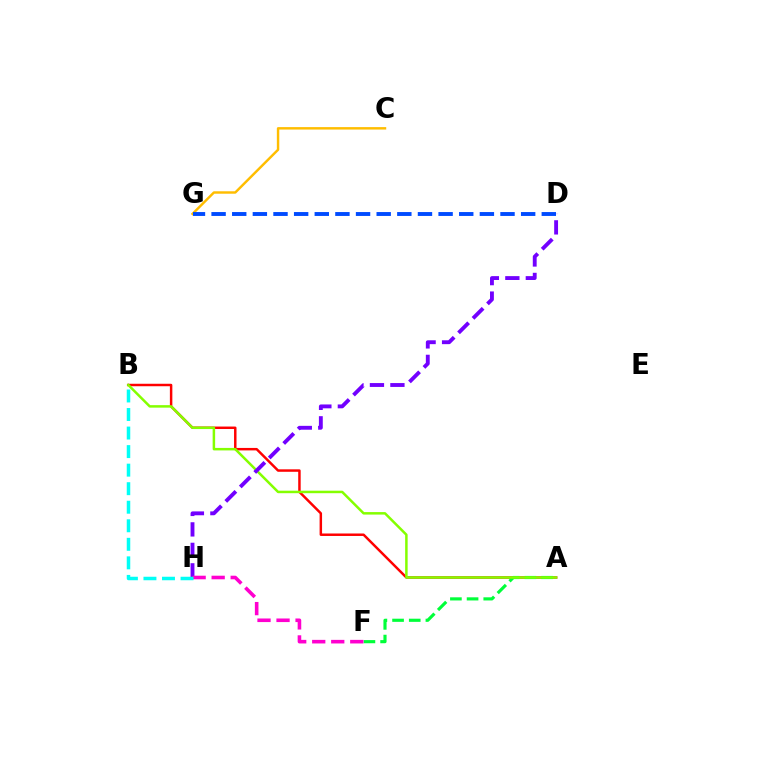{('A', 'B'): [{'color': '#ff0000', 'line_style': 'solid', 'thickness': 1.78}, {'color': '#84ff00', 'line_style': 'solid', 'thickness': 1.8}], ('C', 'G'): [{'color': '#ffbd00', 'line_style': 'solid', 'thickness': 1.76}], ('A', 'F'): [{'color': '#00ff39', 'line_style': 'dashed', 'thickness': 2.27}], ('D', 'H'): [{'color': '#7200ff', 'line_style': 'dashed', 'thickness': 2.78}], ('D', 'G'): [{'color': '#004bff', 'line_style': 'dashed', 'thickness': 2.8}], ('F', 'H'): [{'color': '#ff00cf', 'line_style': 'dashed', 'thickness': 2.58}], ('B', 'H'): [{'color': '#00fff6', 'line_style': 'dashed', 'thickness': 2.52}]}